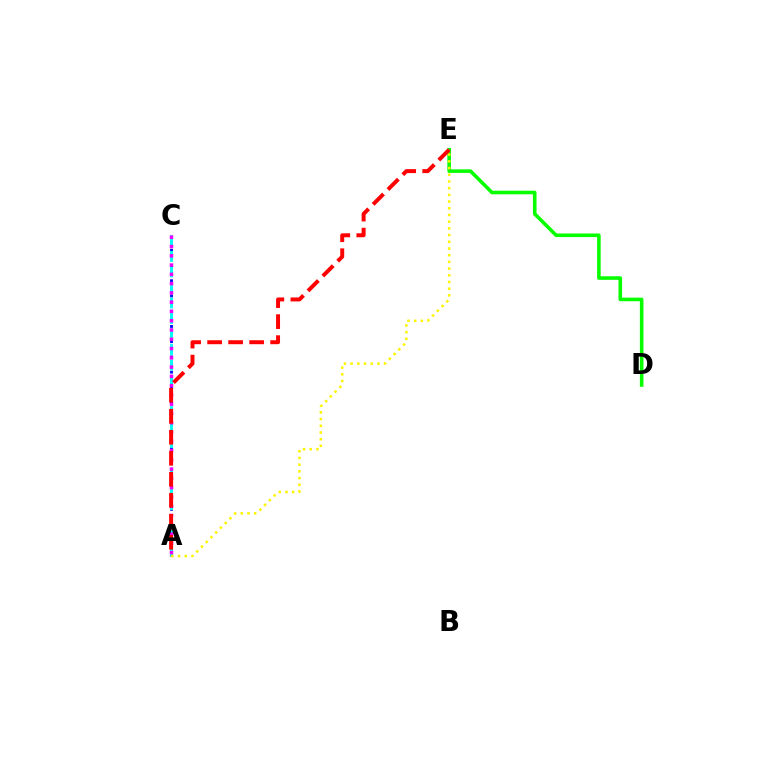{('A', 'C'): [{'color': '#0010ff', 'line_style': 'dotted', 'thickness': 2.07}, {'color': '#00fff6', 'line_style': 'dashed', 'thickness': 2.11}, {'color': '#ee00ff', 'line_style': 'dotted', 'thickness': 2.52}], ('D', 'E'): [{'color': '#08ff00', 'line_style': 'solid', 'thickness': 2.59}], ('A', 'E'): [{'color': '#ff0000', 'line_style': 'dashed', 'thickness': 2.85}, {'color': '#fcf500', 'line_style': 'dotted', 'thickness': 1.82}]}